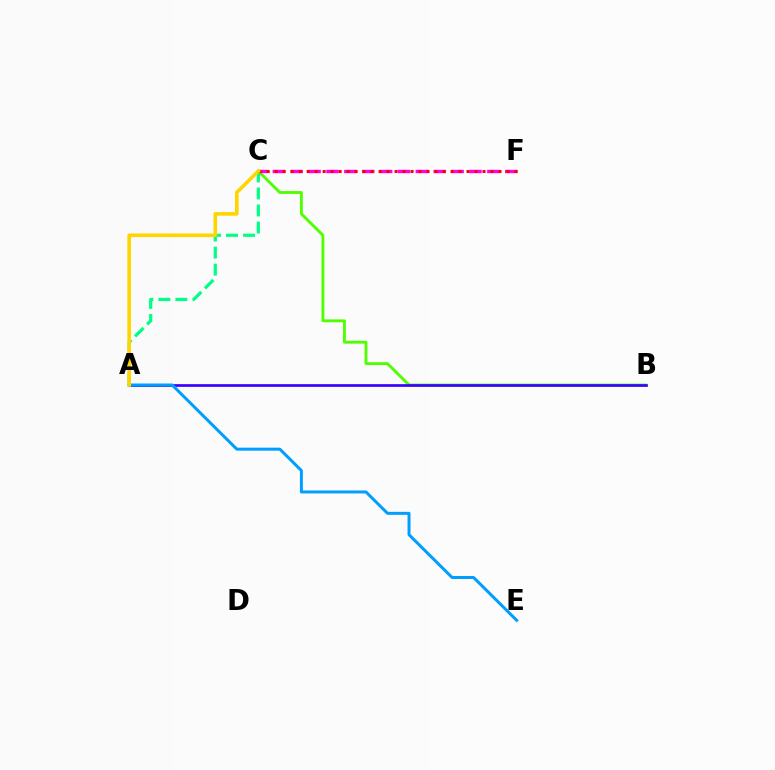{('A', 'C'): [{'color': '#00ff86', 'line_style': 'dashed', 'thickness': 2.31}, {'color': '#ffd500', 'line_style': 'solid', 'thickness': 2.59}], ('B', 'C'): [{'color': '#4fff00', 'line_style': 'solid', 'thickness': 2.06}], ('C', 'F'): [{'color': '#ff00ed', 'line_style': 'dashed', 'thickness': 2.43}, {'color': '#ff0000', 'line_style': 'dotted', 'thickness': 2.17}], ('A', 'B'): [{'color': '#3700ff', 'line_style': 'solid', 'thickness': 1.93}], ('A', 'E'): [{'color': '#009eff', 'line_style': 'solid', 'thickness': 2.15}]}